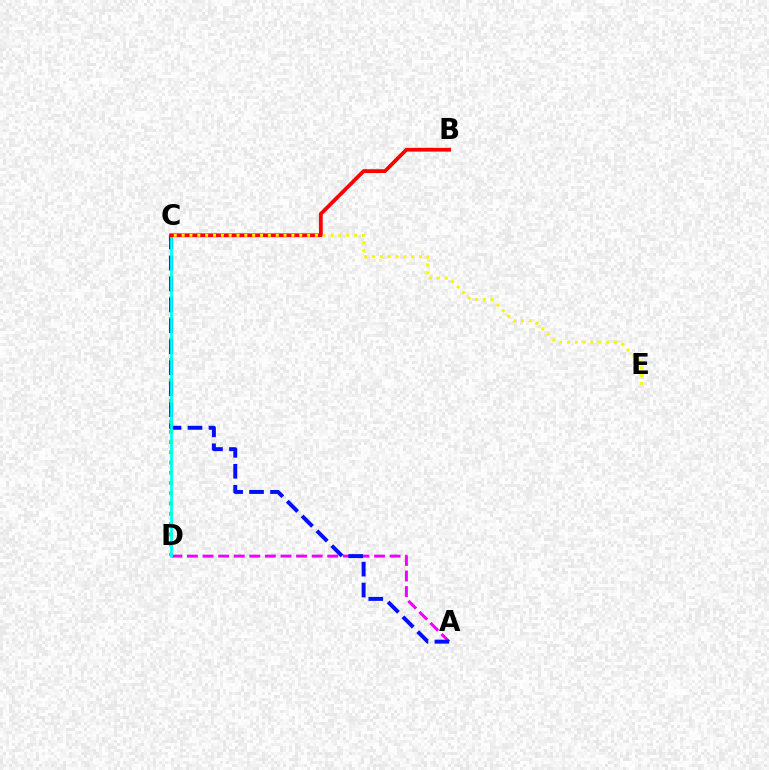{('A', 'D'): [{'color': '#ee00ff', 'line_style': 'dashed', 'thickness': 2.12}], ('C', 'D'): [{'color': '#08ff00', 'line_style': 'dotted', 'thickness': 2.79}, {'color': '#00fff6', 'line_style': 'solid', 'thickness': 1.96}], ('A', 'C'): [{'color': '#0010ff', 'line_style': 'dashed', 'thickness': 2.85}], ('B', 'C'): [{'color': '#ff0000', 'line_style': 'solid', 'thickness': 2.72}], ('C', 'E'): [{'color': '#fcf500', 'line_style': 'dotted', 'thickness': 2.13}]}